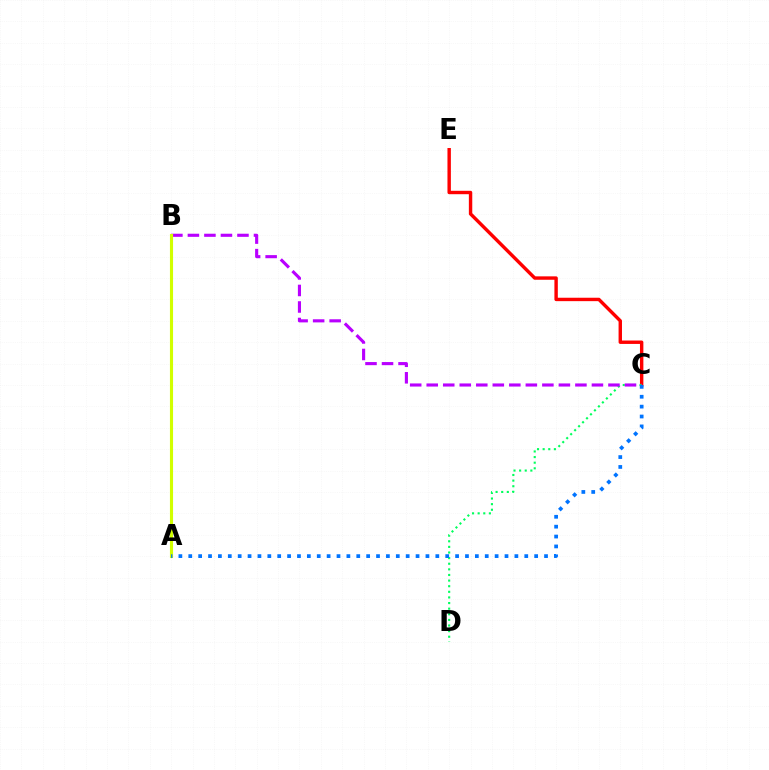{('C', 'E'): [{'color': '#ff0000', 'line_style': 'solid', 'thickness': 2.45}], ('C', 'D'): [{'color': '#00ff5c', 'line_style': 'dotted', 'thickness': 1.53}], ('B', 'C'): [{'color': '#b900ff', 'line_style': 'dashed', 'thickness': 2.24}], ('A', 'B'): [{'color': '#d1ff00', 'line_style': 'solid', 'thickness': 2.24}], ('A', 'C'): [{'color': '#0074ff', 'line_style': 'dotted', 'thickness': 2.69}]}